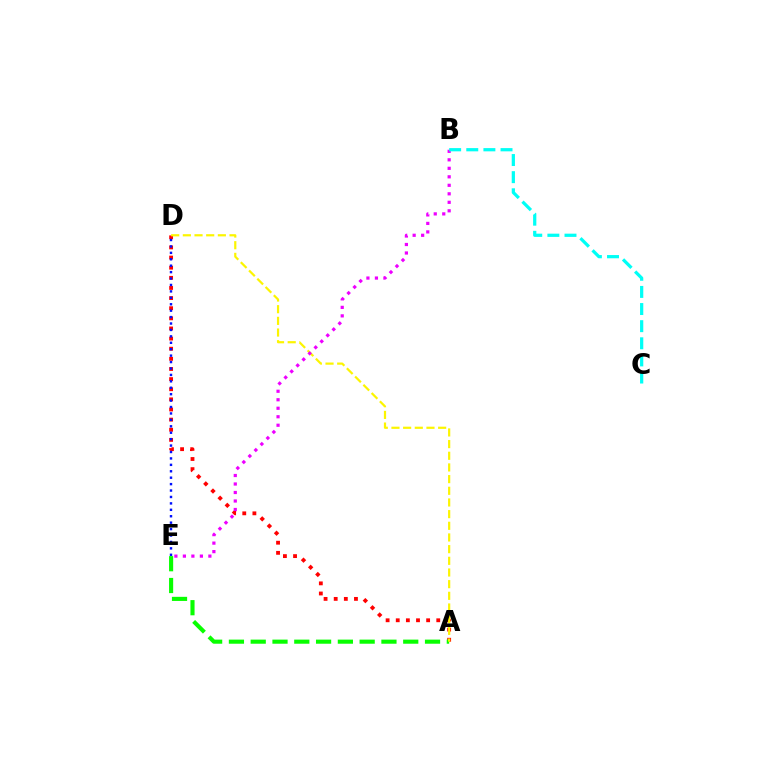{('A', 'D'): [{'color': '#ff0000', 'line_style': 'dotted', 'thickness': 2.75}, {'color': '#fcf500', 'line_style': 'dashed', 'thickness': 1.59}], ('A', 'E'): [{'color': '#08ff00', 'line_style': 'dashed', 'thickness': 2.96}], ('B', 'E'): [{'color': '#ee00ff', 'line_style': 'dotted', 'thickness': 2.31}], ('D', 'E'): [{'color': '#0010ff', 'line_style': 'dotted', 'thickness': 1.75}], ('B', 'C'): [{'color': '#00fff6', 'line_style': 'dashed', 'thickness': 2.33}]}